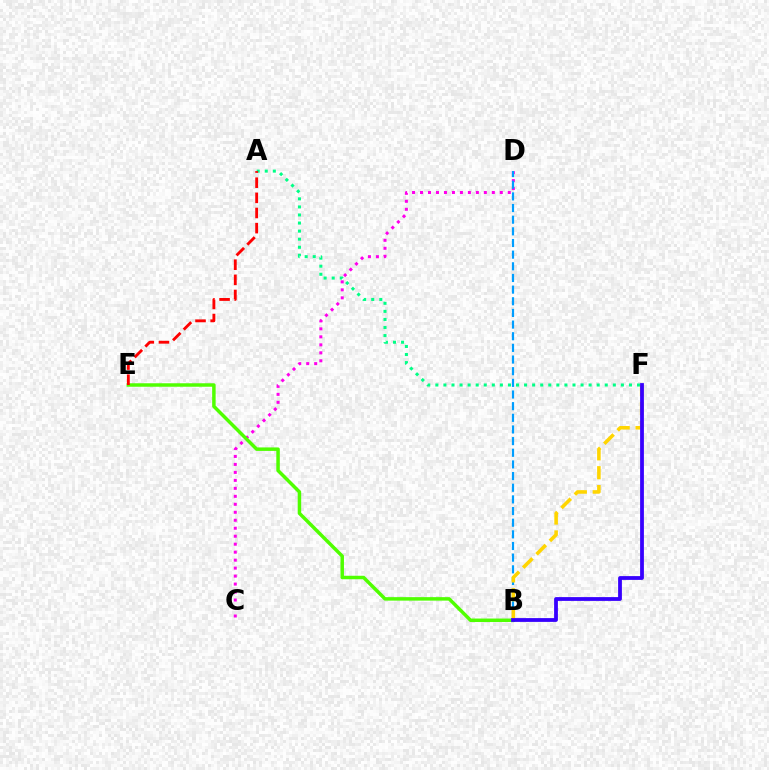{('C', 'D'): [{'color': '#ff00ed', 'line_style': 'dotted', 'thickness': 2.17}], ('B', 'E'): [{'color': '#4fff00', 'line_style': 'solid', 'thickness': 2.51}], ('A', 'F'): [{'color': '#00ff86', 'line_style': 'dotted', 'thickness': 2.19}], ('B', 'D'): [{'color': '#009eff', 'line_style': 'dashed', 'thickness': 1.58}], ('B', 'F'): [{'color': '#ffd500', 'line_style': 'dashed', 'thickness': 2.57}, {'color': '#3700ff', 'line_style': 'solid', 'thickness': 2.73}], ('A', 'E'): [{'color': '#ff0000', 'line_style': 'dashed', 'thickness': 2.06}]}